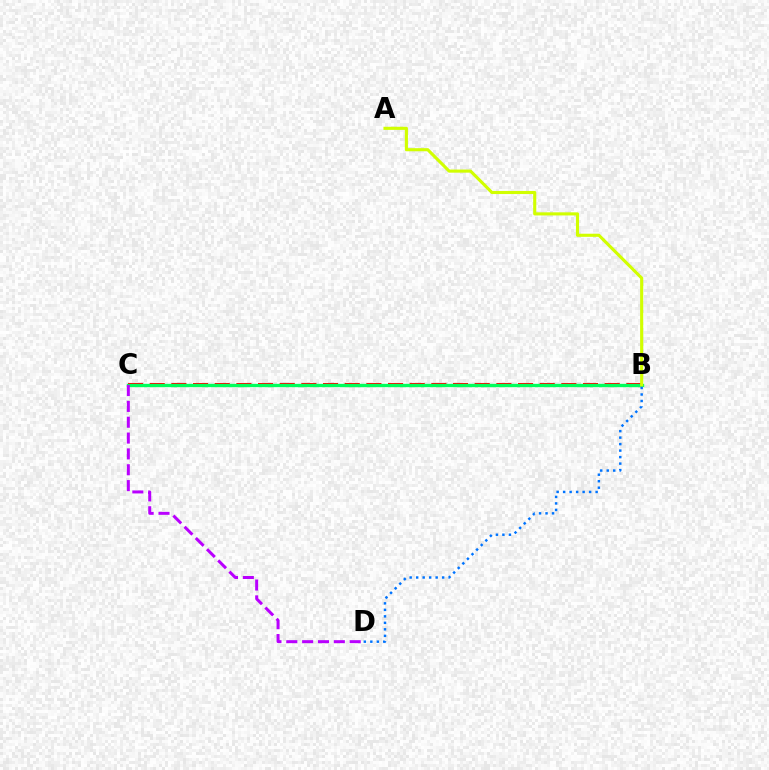{('B', 'C'): [{'color': '#ff0000', 'line_style': 'dashed', 'thickness': 2.94}, {'color': '#00ff5c', 'line_style': 'solid', 'thickness': 2.4}], ('C', 'D'): [{'color': '#b900ff', 'line_style': 'dashed', 'thickness': 2.15}], ('A', 'B'): [{'color': '#d1ff00', 'line_style': 'solid', 'thickness': 2.23}], ('B', 'D'): [{'color': '#0074ff', 'line_style': 'dotted', 'thickness': 1.77}]}